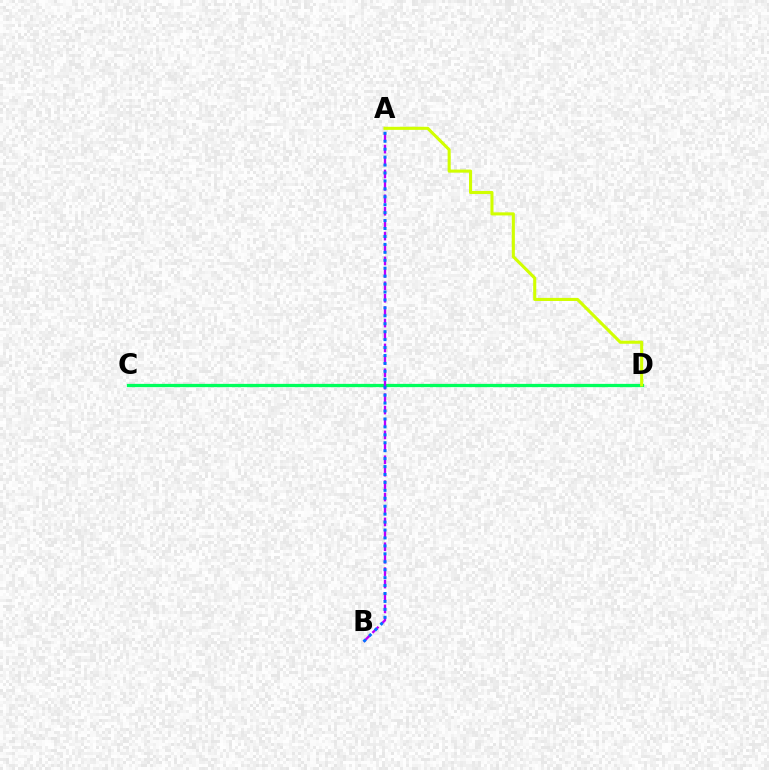{('C', 'D'): [{'color': '#ff0000', 'line_style': 'solid', 'thickness': 2.08}, {'color': '#00ff5c', 'line_style': 'solid', 'thickness': 2.35}], ('A', 'B'): [{'color': '#b900ff', 'line_style': 'dashed', 'thickness': 1.69}, {'color': '#0074ff', 'line_style': 'dotted', 'thickness': 2.16}], ('A', 'D'): [{'color': '#d1ff00', 'line_style': 'solid', 'thickness': 2.22}]}